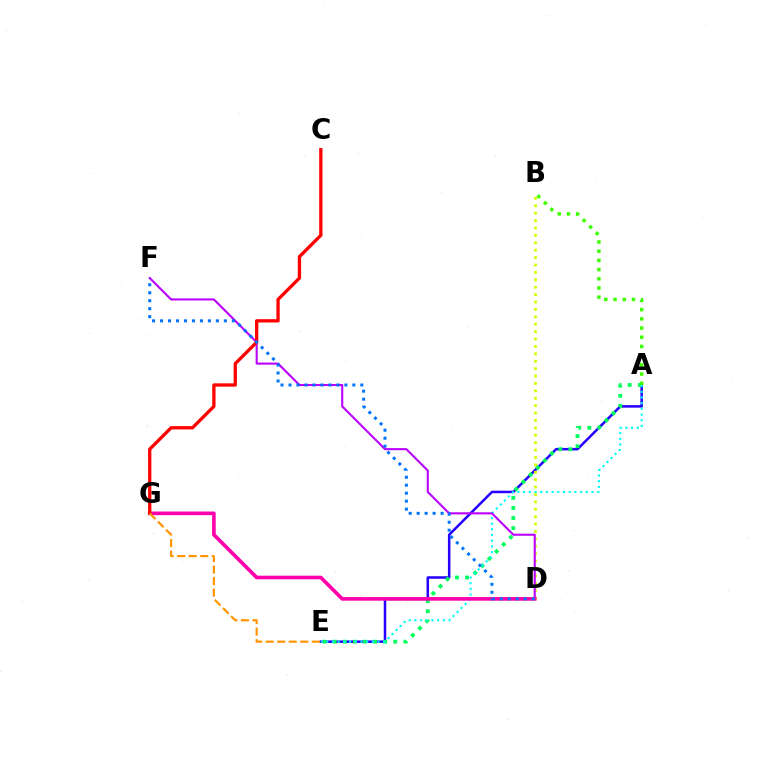{('A', 'E'): [{'color': '#2500ff', 'line_style': 'solid', 'thickness': 1.81}, {'color': '#00ff5c', 'line_style': 'dotted', 'thickness': 2.74}, {'color': '#00fff6', 'line_style': 'dotted', 'thickness': 1.55}], ('B', 'D'): [{'color': '#d1ff00', 'line_style': 'dotted', 'thickness': 2.01}], ('D', 'F'): [{'color': '#b900ff', 'line_style': 'solid', 'thickness': 1.51}, {'color': '#0074ff', 'line_style': 'dotted', 'thickness': 2.17}], ('D', 'G'): [{'color': '#ff00ac', 'line_style': 'solid', 'thickness': 2.61}], ('C', 'G'): [{'color': '#ff0000', 'line_style': 'solid', 'thickness': 2.37}], ('A', 'B'): [{'color': '#3dff00', 'line_style': 'dotted', 'thickness': 2.5}], ('E', 'G'): [{'color': '#ff9400', 'line_style': 'dashed', 'thickness': 1.57}]}